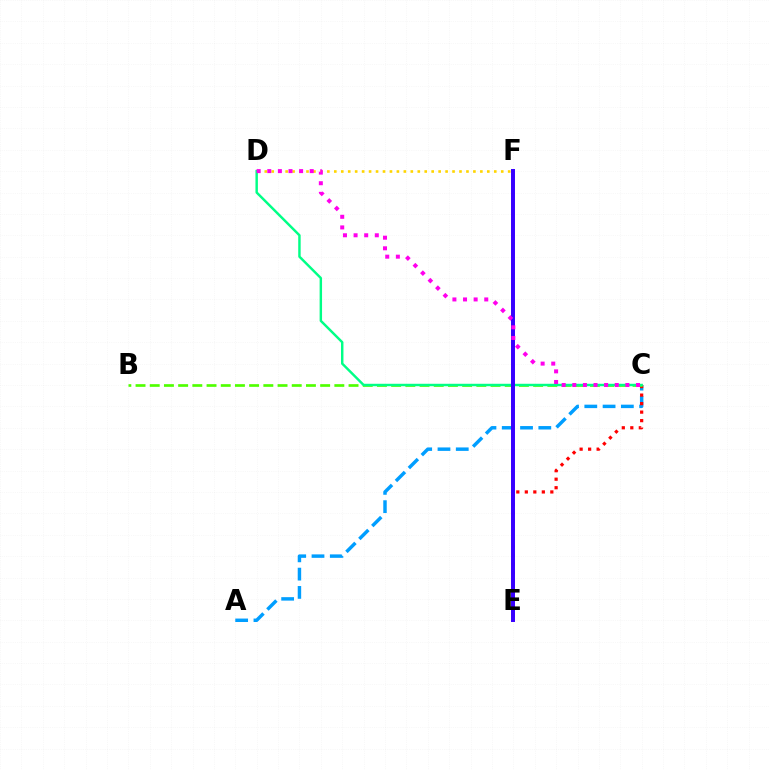{('A', 'C'): [{'color': '#009eff', 'line_style': 'dashed', 'thickness': 2.48}], ('C', 'E'): [{'color': '#ff0000', 'line_style': 'dotted', 'thickness': 2.31}], ('D', 'F'): [{'color': '#ffd500', 'line_style': 'dotted', 'thickness': 1.89}], ('B', 'C'): [{'color': '#4fff00', 'line_style': 'dashed', 'thickness': 1.93}], ('C', 'D'): [{'color': '#00ff86', 'line_style': 'solid', 'thickness': 1.76}, {'color': '#ff00ed', 'line_style': 'dotted', 'thickness': 2.88}], ('E', 'F'): [{'color': '#3700ff', 'line_style': 'solid', 'thickness': 2.86}]}